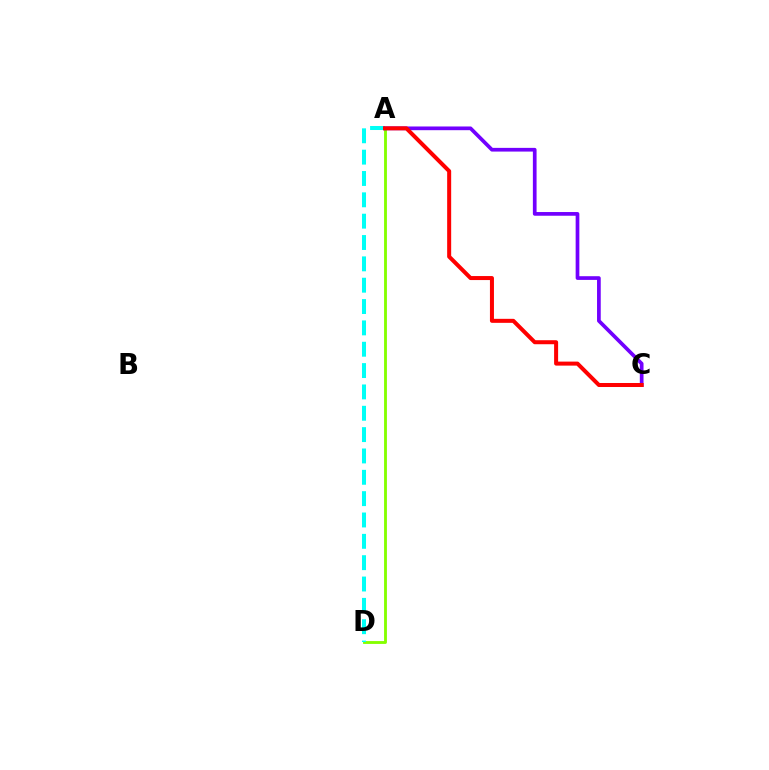{('A', 'D'): [{'color': '#84ff00', 'line_style': 'solid', 'thickness': 2.05}, {'color': '#00fff6', 'line_style': 'dashed', 'thickness': 2.9}], ('A', 'C'): [{'color': '#7200ff', 'line_style': 'solid', 'thickness': 2.67}, {'color': '#ff0000', 'line_style': 'solid', 'thickness': 2.89}]}